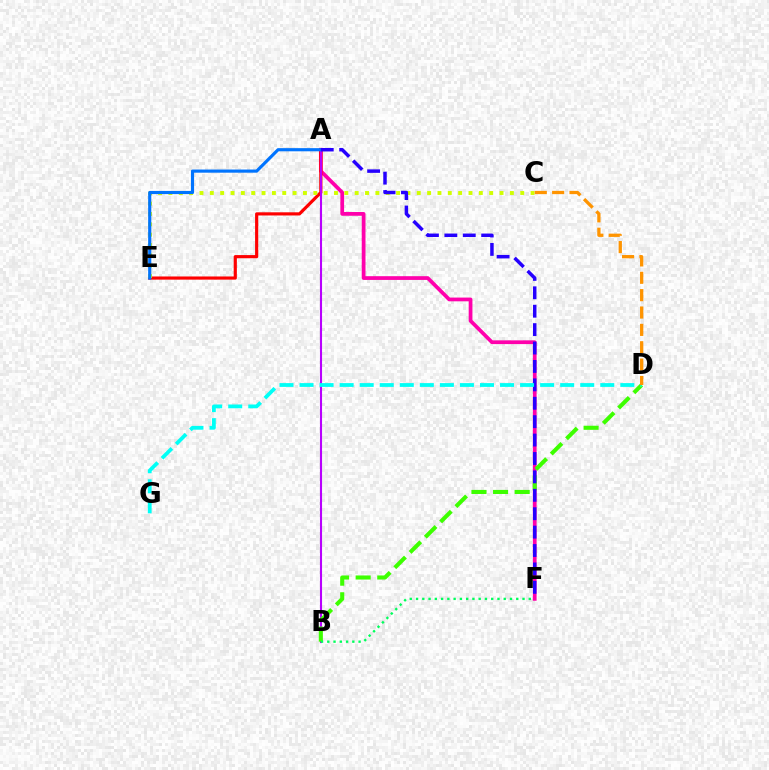{('A', 'F'): [{'color': '#ff00ac', 'line_style': 'solid', 'thickness': 2.7}, {'color': '#2500ff', 'line_style': 'dashed', 'thickness': 2.5}], ('A', 'E'): [{'color': '#ff0000', 'line_style': 'solid', 'thickness': 2.28}, {'color': '#0074ff', 'line_style': 'solid', 'thickness': 2.27}], ('A', 'B'): [{'color': '#b900ff', 'line_style': 'solid', 'thickness': 1.51}], ('B', 'D'): [{'color': '#3dff00', 'line_style': 'dashed', 'thickness': 2.94}], ('C', 'E'): [{'color': '#d1ff00', 'line_style': 'dotted', 'thickness': 2.81}], ('B', 'F'): [{'color': '#00ff5c', 'line_style': 'dotted', 'thickness': 1.7}], ('D', 'G'): [{'color': '#00fff6', 'line_style': 'dashed', 'thickness': 2.72}], ('C', 'D'): [{'color': '#ff9400', 'line_style': 'dashed', 'thickness': 2.36}]}